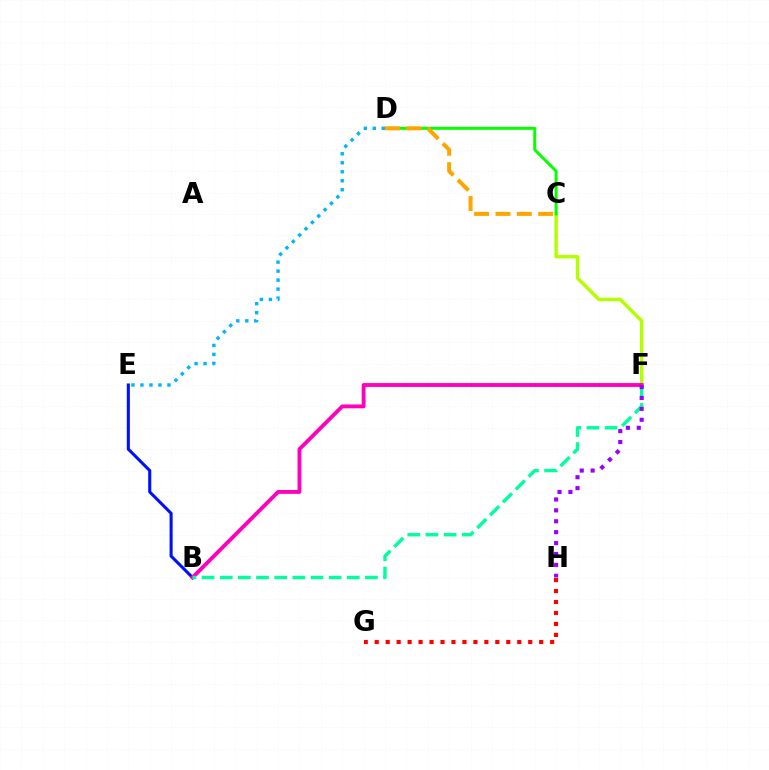{('C', 'F'): [{'color': '#b3ff00', 'line_style': 'solid', 'thickness': 2.49}], ('G', 'H'): [{'color': '#ff0000', 'line_style': 'dotted', 'thickness': 2.98}], ('C', 'D'): [{'color': '#08ff00', 'line_style': 'solid', 'thickness': 2.15}, {'color': '#ffa500', 'line_style': 'dashed', 'thickness': 2.9}], ('B', 'E'): [{'color': '#0010ff', 'line_style': 'solid', 'thickness': 2.21}], ('D', 'E'): [{'color': '#00b5ff', 'line_style': 'dotted', 'thickness': 2.44}], ('B', 'F'): [{'color': '#ff00bd', 'line_style': 'solid', 'thickness': 2.78}, {'color': '#00ff9d', 'line_style': 'dashed', 'thickness': 2.47}], ('F', 'H'): [{'color': '#9b00ff', 'line_style': 'dotted', 'thickness': 2.96}]}